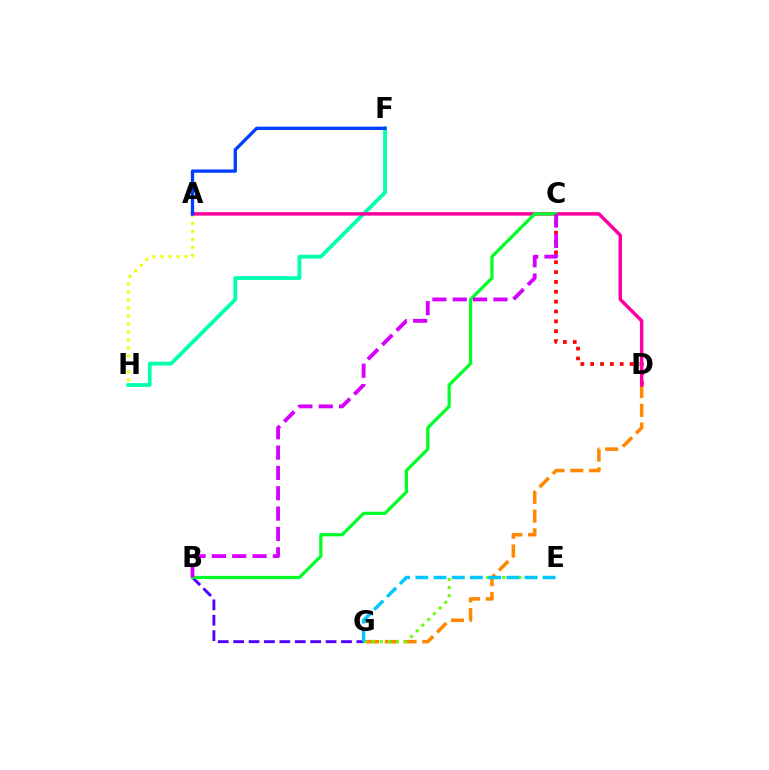{('C', 'D'): [{'color': '#ff0000', 'line_style': 'dotted', 'thickness': 2.68}], ('F', 'H'): [{'color': '#00ffaf', 'line_style': 'solid', 'thickness': 2.72}], ('D', 'G'): [{'color': '#ff8800', 'line_style': 'dashed', 'thickness': 2.55}], ('B', 'G'): [{'color': '#4f00ff', 'line_style': 'dashed', 'thickness': 2.09}], ('E', 'G'): [{'color': '#66ff00', 'line_style': 'dotted', 'thickness': 2.19}, {'color': '#00c7ff', 'line_style': 'dashed', 'thickness': 2.47}], ('A', 'H'): [{'color': '#eeff00', 'line_style': 'dotted', 'thickness': 2.17}], ('A', 'D'): [{'color': '#ff00a0', 'line_style': 'solid', 'thickness': 2.5}], ('B', 'C'): [{'color': '#00ff27', 'line_style': 'solid', 'thickness': 2.32}, {'color': '#d600ff', 'line_style': 'dashed', 'thickness': 2.76}], ('A', 'F'): [{'color': '#003fff', 'line_style': 'solid', 'thickness': 2.39}]}